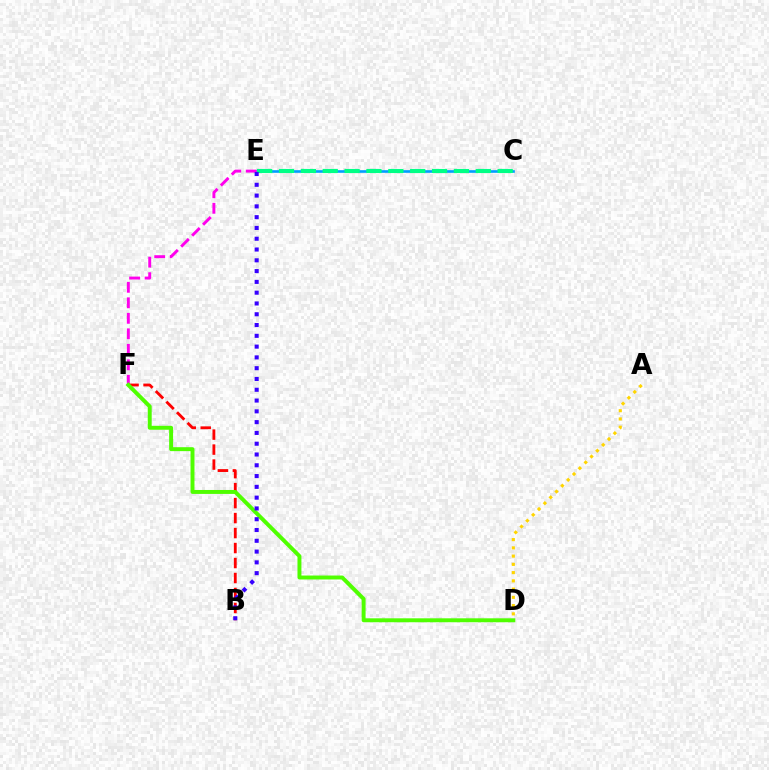{('C', 'E'): [{'color': '#009eff', 'line_style': 'solid', 'thickness': 1.89}, {'color': '#00ff86', 'line_style': 'dashed', 'thickness': 2.97}], ('A', 'D'): [{'color': '#ffd500', 'line_style': 'dotted', 'thickness': 2.24}], ('E', 'F'): [{'color': '#ff00ed', 'line_style': 'dashed', 'thickness': 2.11}], ('B', 'F'): [{'color': '#ff0000', 'line_style': 'dashed', 'thickness': 2.04}], ('D', 'F'): [{'color': '#4fff00', 'line_style': 'solid', 'thickness': 2.84}], ('B', 'E'): [{'color': '#3700ff', 'line_style': 'dotted', 'thickness': 2.93}]}